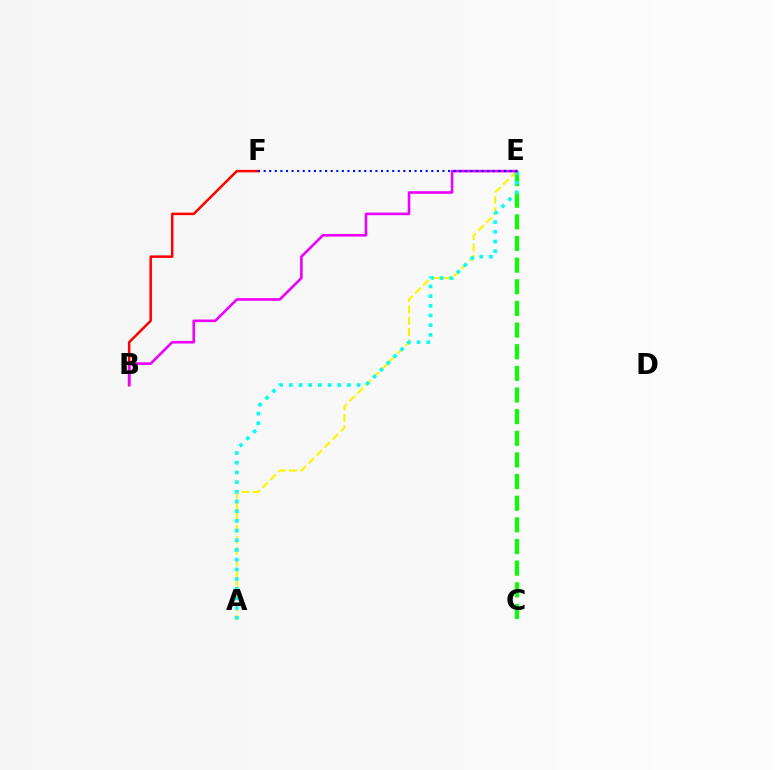{('C', 'E'): [{'color': '#08ff00', 'line_style': 'dashed', 'thickness': 2.94}], ('A', 'E'): [{'color': '#fcf500', 'line_style': 'dashed', 'thickness': 1.53}, {'color': '#00fff6', 'line_style': 'dotted', 'thickness': 2.63}], ('B', 'F'): [{'color': '#ff0000', 'line_style': 'solid', 'thickness': 1.8}], ('B', 'E'): [{'color': '#ee00ff', 'line_style': 'solid', 'thickness': 1.88}], ('E', 'F'): [{'color': '#0010ff', 'line_style': 'dotted', 'thickness': 1.52}]}